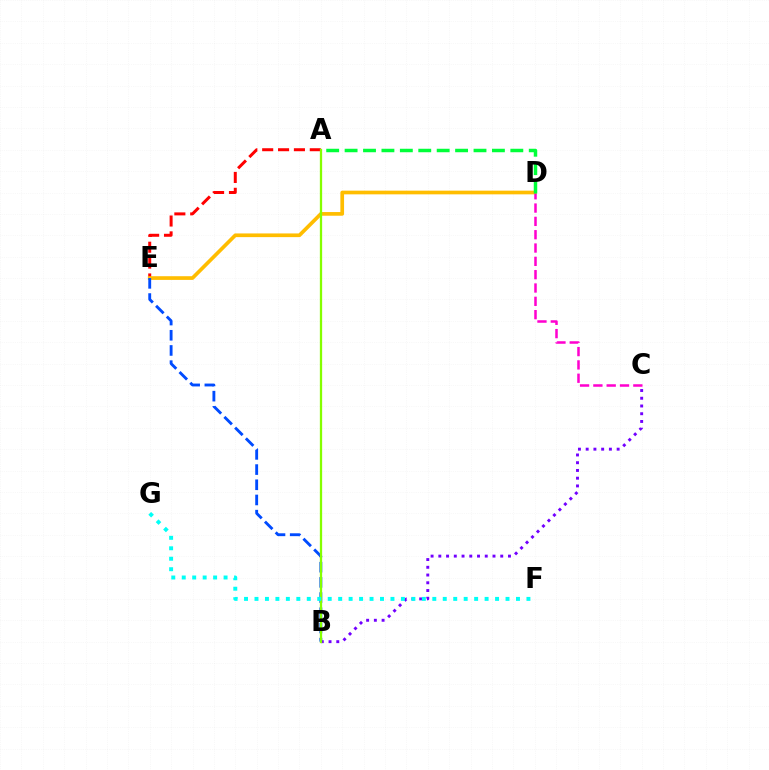{('A', 'E'): [{'color': '#ff0000', 'line_style': 'dashed', 'thickness': 2.16}], ('D', 'E'): [{'color': '#ffbd00', 'line_style': 'solid', 'thickness': 2.65}], ('B', 'E'): [{'color': '#004bff', 'line_style': 'dashed', 'thickness': 2.06}], ('B', 'C'): [{'color': '#7200ff', 'line_style': 'dotted', 'thickness': 2.1}], ('A', 'B'): [{'color': '#84ff00', 'line_style': 'solid', 'thickness': 1.64}], ('C', 'D'): [{'color': '#ff00cf', 'line_style': 'dashed', 'thickness': 1.81}], ('A', 'D'): [{'color': '#00ff39', 'line_style': 'dashed', 'thickness': 2.5}], ('F', 'G'): [{'color': '#00fff6', 'line_style': 'dotted', 'thickness': 2.84}]}